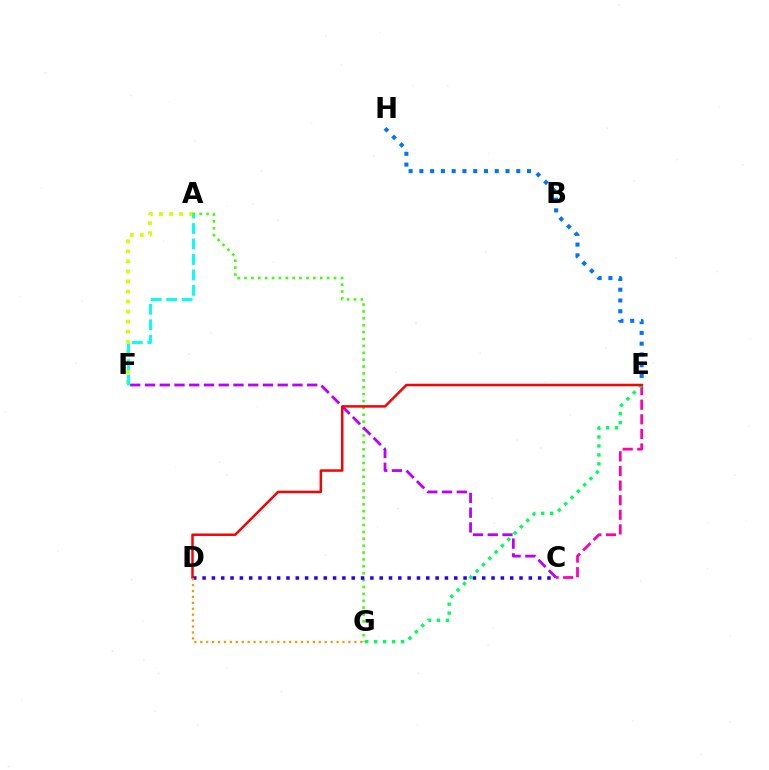{('A', 'F'): [{'color': '#d1ff00', 'line_style': 'dotted', 'thickness': 2.73}, {'color': '#00fff6', 'line_style': 'dashed', 'thickness': 2.1}], ('A', 'G'): [{'color': '#3dff00', 'line_style': 'dotted', 'thickness': 1.87}], ('C', 'D'): [{'color': '#2500ff', 'line_style': 'dotted', 'thickness': 2.53}], ('E', 'H'): [{'color': '#0074ff', 'line_style': 'dotted', 'thickness': 2.93}], ('C', 'E'): [{'color': '#ff00ac', 'line_style': 'dashed', 'thickness': 1.98}], ('E', 'G'): [{'color': '#00ff5c', 'line_style': 'dotted', 'thickness': 2.43}], ('C', 'F'): [{'color': '#b900ff', 'line_style': 'dashed', 'thickness': 2.0}], ('D', 'E'): [{'color': '#ff0000', 'line_style': 'solid', 'thickness': 1.8}], ('D', 'G'): [{'color': '#ff9400', 'line_style': 'dotted', 'thickness': 1.61}]}